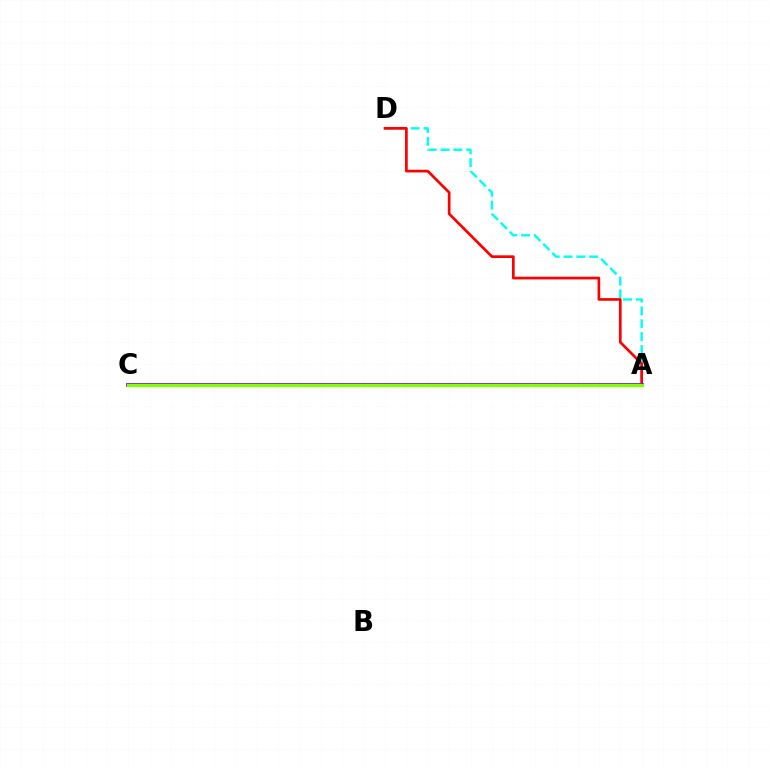{('A', 'D'): [{'color': '#00fff6', 'line_style': 'dashed', 'thickness': 1.74}, {'color': '#ff0000', 'line_style': 'solid', 'thickness': 1.94}], ('A', 'C'): [{'color': '#7200ff', 'line_style': 'solid', 'thickness': 2.71}, {'color': '#84ff00', 'line_style': 'solid', 'thickness': 2.35}]}